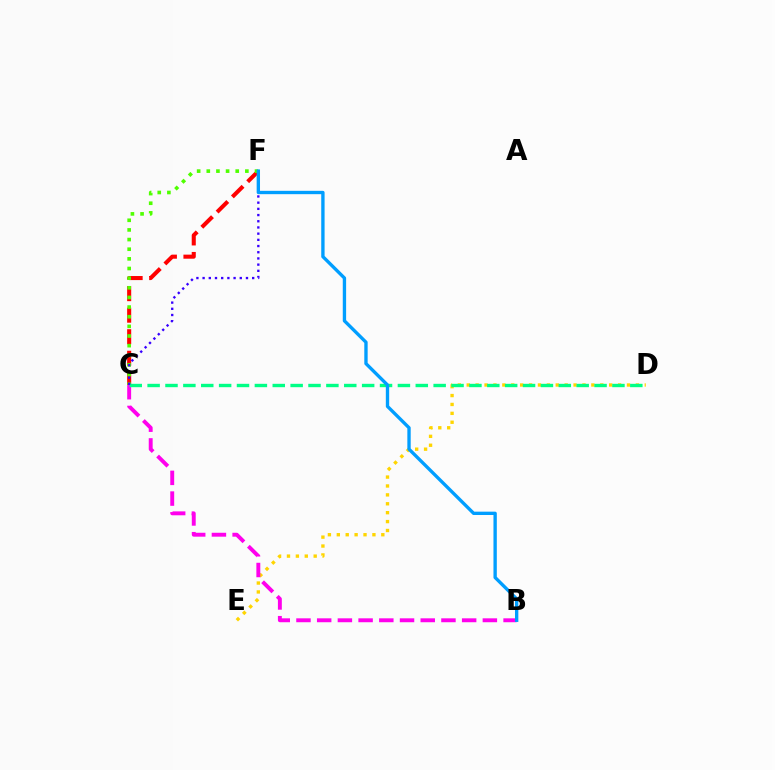{('D', 'E'): [{'color': '#ffd500', 'line_style': 'dotted', 'thickness': 2.42}], ('B', 'C'): [{'color': '#ff00ed', 'line_style': 'dashed', 'thickness': 2.81}], ('C', 'F'): [{'color': '#ff0000', 'line_style': 'dashed', 'thickness': 2.93}, {'color': '#4fff00', 'line_style': 'dotted', 'thickness': 2.62}, {'color': '#3700ff', 'line_style': 'dotted', 'thickness': 1.68}], ('C', 'D'): [{'color': '#00ff86', 'line_style': 'dashed', 'thickness': 2.43}], ('B', 'F'): [{'color': '#009eff', 'line_style': 'solid', 'thickness': 2.41}]}